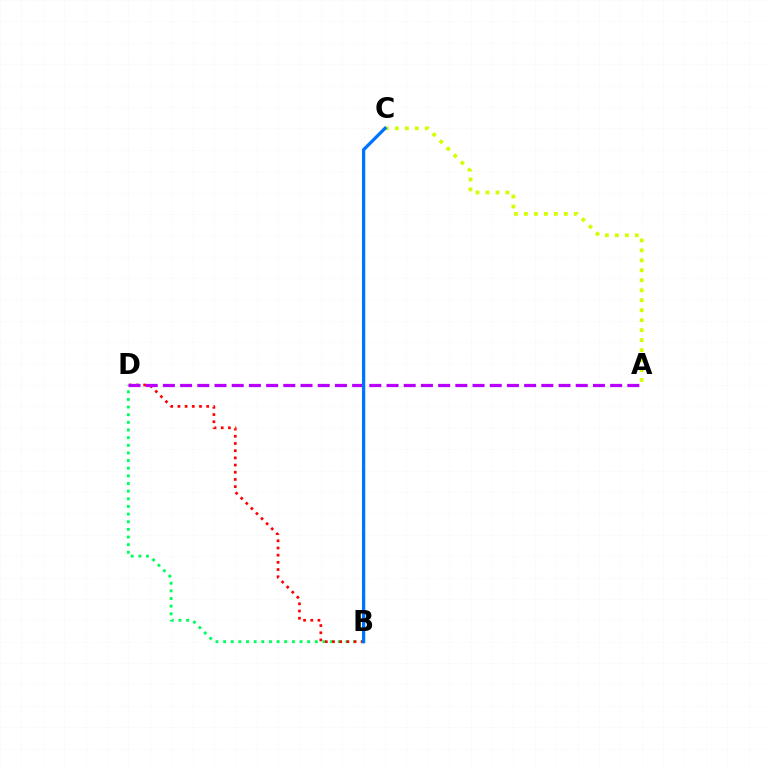{('A', 'C'): [{'color': '#d1ff00', 'line_style': 'dotted', 'thickness': 2.71}], ('B', 'D'): [{'color': '#00ff5c', 'line_style': 'dotted', 'thickness': 2.08}, {'color': '#ff0000', 'line_style': 'dotted', 'thickness': 1.95}], ('A', 'D'): [{'color': '#b900ff', 'line_style': 'dashed', 'thickness': 2.34}], ('B', 'C'): [{'color': '#0074ff', 'line_style': 'solid', 'thickness': 2.36}]}